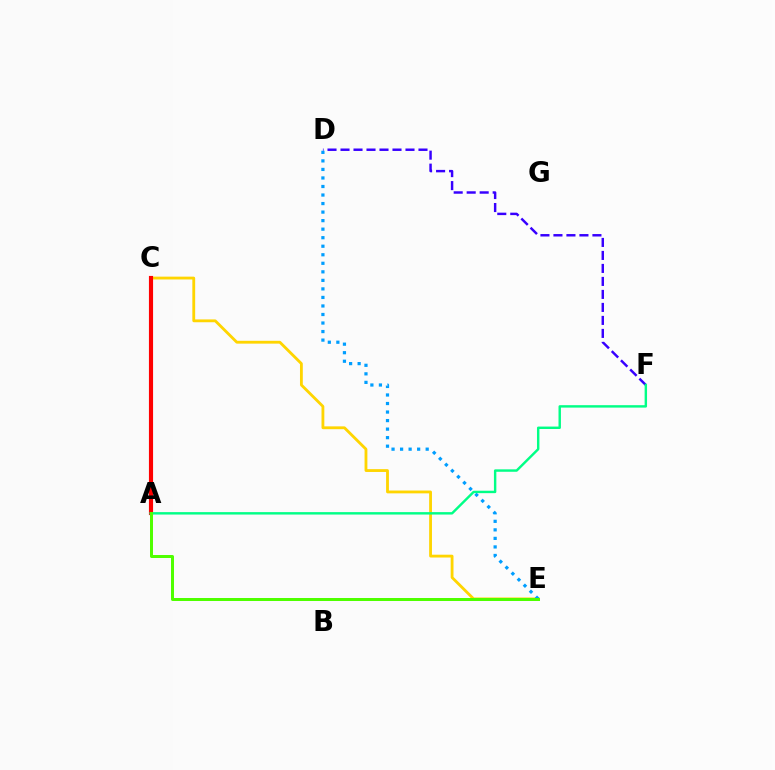{('D', 'F'): [{'color': '#3700ff', 'line_style': 'dashed', 'thickness': 1.77}], ('A', 'C'): [{'color': '#ff00ed', 'line_style': 'solid', 'thickness': 2.13}, {'color': '#ff0000', 'line_style': 'solid', 'thickness': 2.98}], ('C', 'E'): [{'color': '#ffd500', 'line_style': 'solid', 'thickness': 2.03}], ('D', 'E'): [{'color': '#009eff', 'line_style': 'dotted', 'thickness': 2.32}], ('A', 'F'): [{'color': '#00ff86', 'line_style': 'solid', 'thickness': 1.75}], ('A', 'E'): [{'color': '#4fff00', 'line_style': 'solid', 'thickness': 2.16}]}